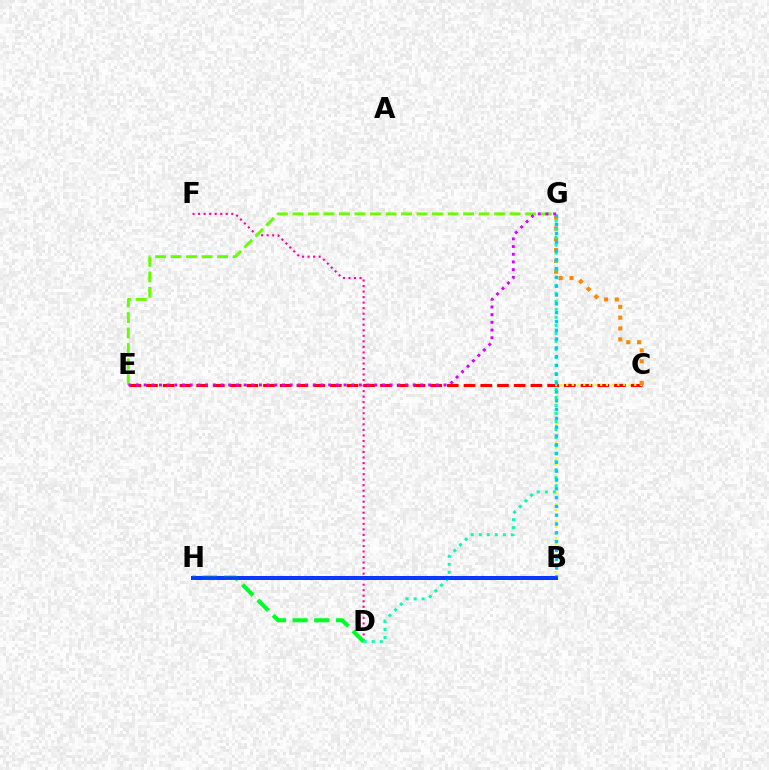{('C', 'E'): [{'color': '#ff0000', 'line_style': 'dashed', 'thickness': 2.27}], ('B', 'H'): [{'color': '#4f00ff', 'line_style': 'solid', 'thickness': 2.85}, {'color': '#003fff', 'line_style': 'solid', 'thickness': 2.62}], ('D', 'F'): [{'color': '#ff00a0', 'line_style': 'dotted', 'thickness': 1.5}], ('B', 'C'): [{'color': '#eeff00', 'line_style': 'dotted', 'thickness': 1.54}], ('C', 'G'): [{'color': '#ff8800', 'line_style': 'dotted', 'thickness': 2.94}], ('E', 'G'): [{'color': '#66ff00', 'line_style': 'dashed', 'thickness': 2.11}, {'color': '#d600ff', 'line_style': 'dotted', 'thickness': 2.09}], ('D', 'H'): [{'color': '#00ff27', 'line_style': 'dashed', 'thickness': 2.94}], ('D', 'G'): [{'color': '#00ffaf', 'line_style': 'dotted', 'thickness': 2.18}], ('B', 'G'): [{'color': '#00c7ff', 'line_style': 'dotted', 'thickness': 2.39}]}